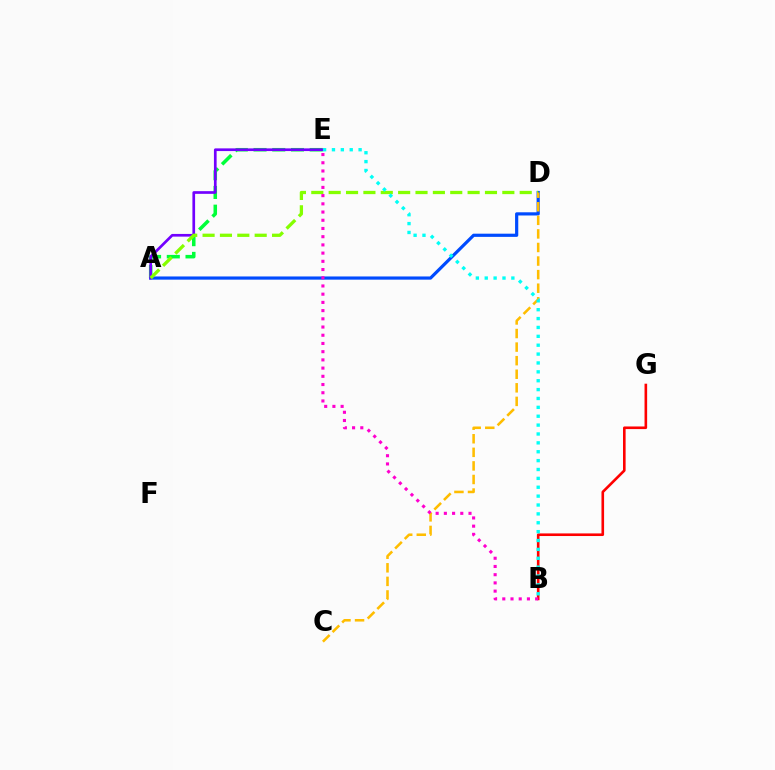{('A', 'E'): [{'color': '#00ff39', 'line_style': 'dashed', 'thickness': 2.54}, {'color': '#7200ff', 'line_style': 'solid', 'thickness': 1.93}], ('A', 'D'): [{'color': '#004bff', 'line_style': 'solid', 'thickness': 2.3}, {'color': '#84ff00', 'line_style': 'dashed', 'thickness': 2.36}], ('B', 'G'): [{'color': '#ff0000', 'line_style': 'solid', 'thickness': 1.88}], ('C', 'D'): [{'color': '#ffbd00', 'line_style': 'dashed', 'thickness': 1.84}], ('B', 'E'): [{'color': '#ff00cf', 'line_style': 'dotted', 'thickness': 2.23}, {'color': '#00fff6', 'line_style': 'dotted', 'thickness': 2.41}]}